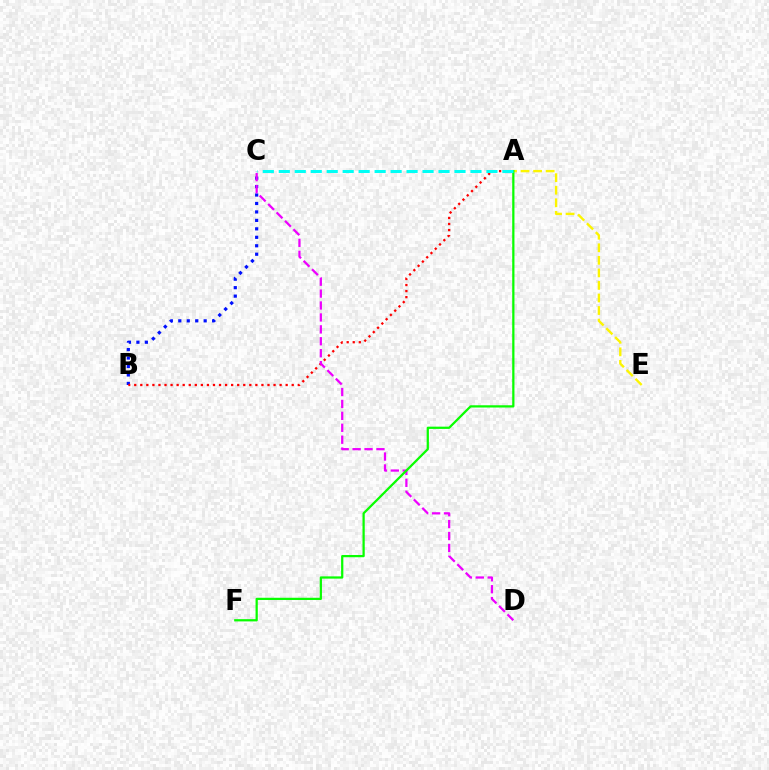{('B', 'C'): [{'color': '#0010ff', 'line_style': 'dotted', 'thickness': 2.3}], ('A', 'B'): [{'color': '#ff0000', 'line_style': 'dotted', 'thickness': 1.65}], ('C', 'D'): [{'color': '#ee00ff', 'line_style': 'dashed', 'thickness': 1.62}], ('A', 'E'): [{'color': '#fcf500', 'line_style': 'dashed', 'thickness': 1.7}], ('A', 'F'): [{'color': '#08ff00', 'line_style': 'solid', 'thickness': 1.62}], ('A', 'C'): [{'color': '#00fff6', 'line_style': 'dashed', 'thickness': 2.17}]}